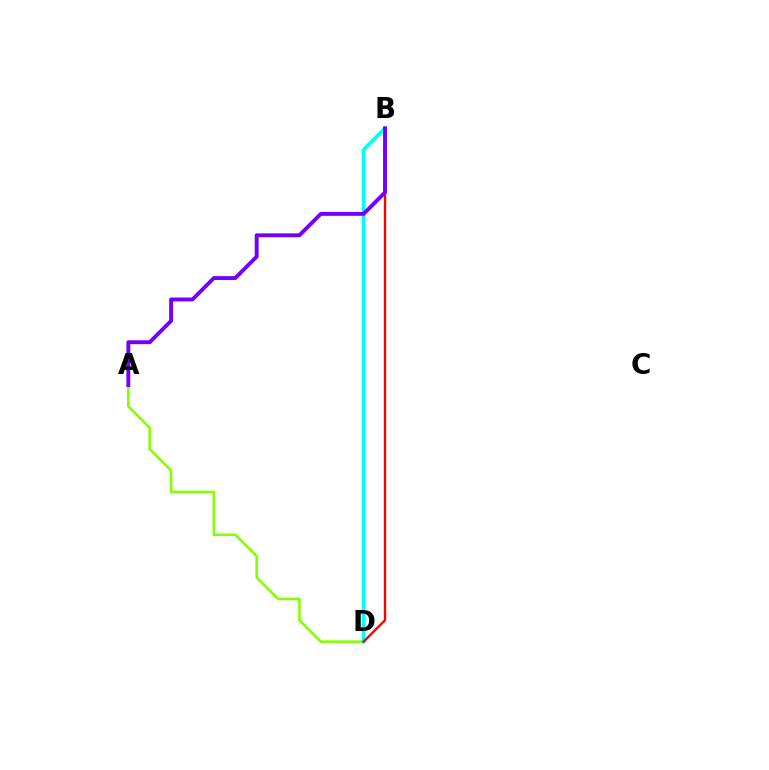{('A', 'D'): [{'color': '#84ff00', 'line_style': 'solid', 'thickness': 1.85}], ('B', 'D'): [{'color': '#00fff6', 'line_style': 'solid', 'thickness': 2.65}, {'color': '#ff0000', 'line_style': 'solid', 'thickness': 1.7}], ('A', 'B'): [{'color': '#7200ff', 'line_style': 'solid', 'thickness': 2.8}]}